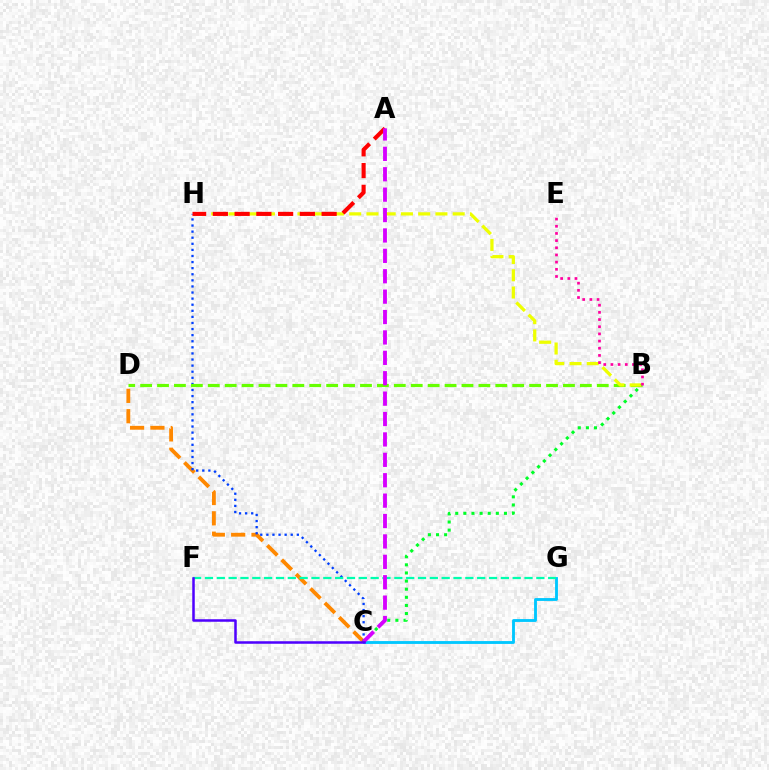{('C', 'D'): [{'color': '#ff8800', 'line_style': 'dashed', 'thickness': 2.76}], ('C', 'H'): [{'color': '#003fff', 'line_style': 'dotted', 'thickness': 1.65}], ('B', 'D'): [{'color': '#66ff00', 'line_style': 'dashed', 'thickness': 2.3}], ('C', 'G'): [{'color': '#00c7ff', 'line_style': 'solid', 'thickness': 2.05}], ('F', 'G'): [{'color': '#00ffaf', 'line_style': 'dashed', 'thickness': 1.61}], ('B', 'H'): [{'color': '#eeff00', 'line_style': 'dashed', 'thickness': 2.34}], ('A', 'H'): [{'color': '#ff0000', 'line_style': 'dashed', 'thickness': 2.96}], ('B', 'C'): [{'color': '#00ff27', 'line_style': 'dotted', 'thickness': 2.21}], ('A', 'C'): [{'color': '#d600ff', 'line_style': 'dashed', 'thickness': 2.77}], ('B', 'E'): [{'color': '#ff00a0', 'line_style': 'dotted', 'thickness': 1.95}], ('C', 'F'): [{'color': '#4f00ff', 'line_style': 'solid', 'thickness': 1.81}]}